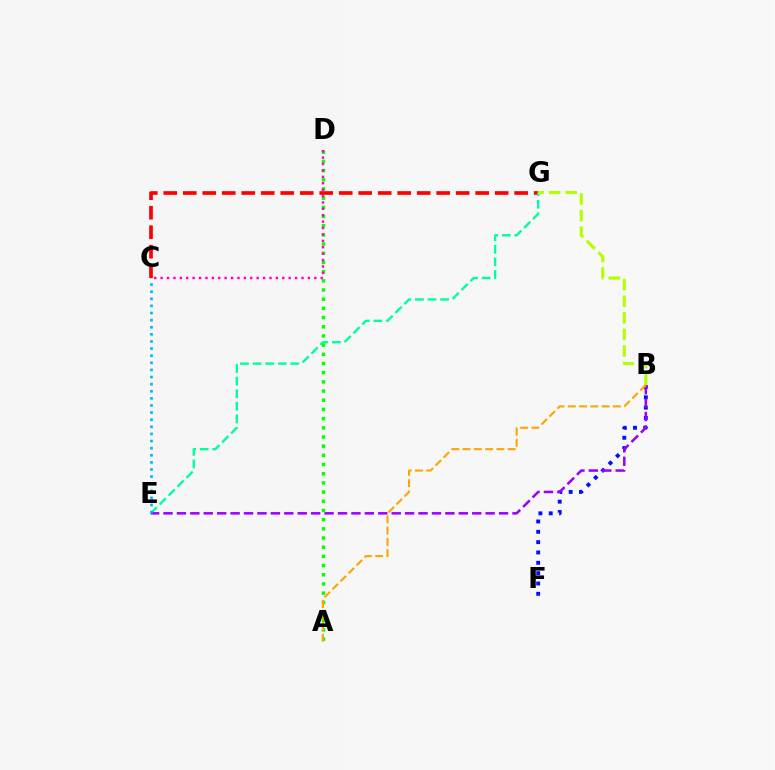{('C', 'G'): [{'color': '#ff0000', 'line_style': 'dashed', 'thickness': 2.65}], ('B', 'F'): [{'color': '#0010ff', 'line_style': 'dotted', 'thickness': 2.81}], ('E', 'G'): [{'color': '#00ff9d', 'line_style': 'dashed', 'thickness': 1.71}], ('B', 'E'): [{'color': '#9b00ff', 'line_style': 'dashed', 'thickness': 1.82}], ('C', 'E'): [{'color': '#00b5ff', 'line_style': 'dotted', 'thickness': 1.93}], ('B', 'G'): [{'color': '#b3ff00', 'line_style': 'dashed', 'thickness': 2.25}], ('A', 'D'): [{'color': '#08ff00', 'line_style': 'dotted', 'thickness': 2.5}], ('A', 'B'): [{'color': '#ffa500', 'line_style': 'dashed', 'thickness': 1.53}], ('C', 'D'): [{'color': '#ff00bd', 'line_style': 'dotted', 'thickness': 1.74}]}